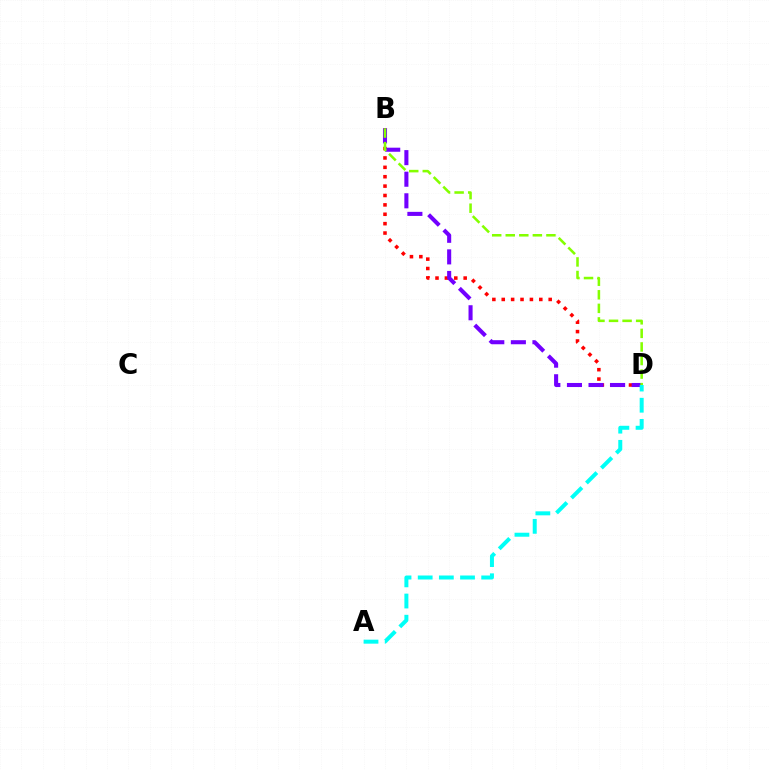{('B', 'D'): [{'color': '#ff0000', 'line_style': 'dotted', 'thickness': 2.55}, {'color': '#7200ff', 'line_style': 'dashed', 'thickness': 2.93}, {'color': '#84ff00', 'line_style': 'dashed', 'thickness': 1.84}], ('A', 'D'): [{'color': '#00fff6', 'line_style': 'dashed', 'thickness': 2.88}]}